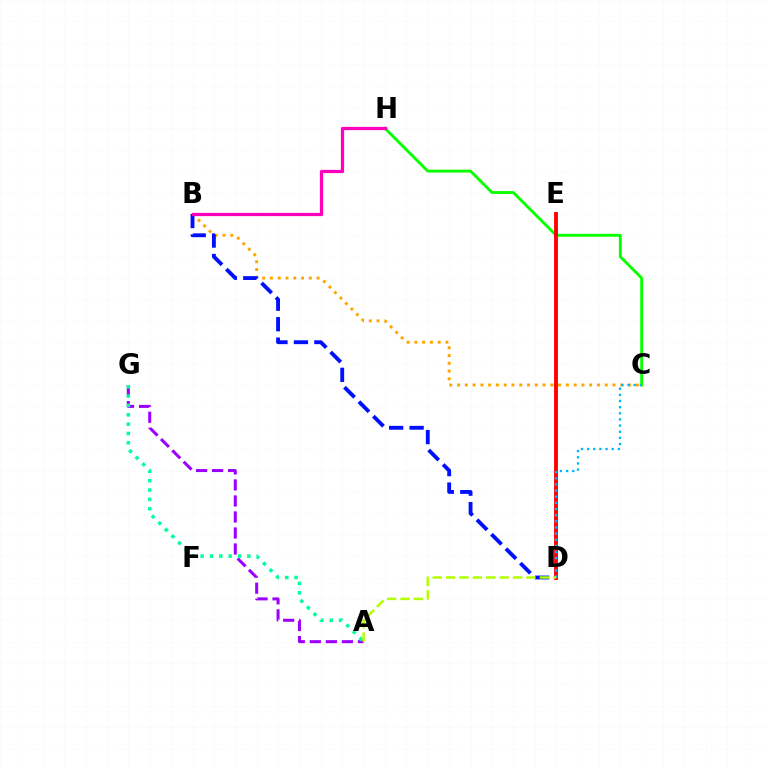{('B', 'C'): [{'color': '#ffa500', 'line_style': 'dotted', 'thickness': 2.11}], ('B', 'D'): [{'color': '#0010ff', 'line_style': 'dashed', 'thickness': 2.78}], ('A', 'G'): [{'color': '#9b00ff', 'line_style': 'dashed', 'thickness': 2.18}, {'color': '#00ff9d', 'line_style': 'dotted', 'thickness': 2.54}], ('C', 'H'): [{'color': '#08ff00', 'line_style': 'solid', 'thickness': 2.06}], ('D', 'E'): [{'color': '#ff0000', 'line_style': 'solid', 'thickness': 2.79}], ('C', 'D'): [{'color': '#00b5ff', 'line_style': 'dotted', 'thickness': 1.67}], ('B', 'H'): [{'color': '#ff00bd', 'line_style': 'solid', 'thickness': 2.35}], ('A', 'D'): [{'color': '#b3ff00', 'line_style': 'dashed', 'thickness': 1.82}]}